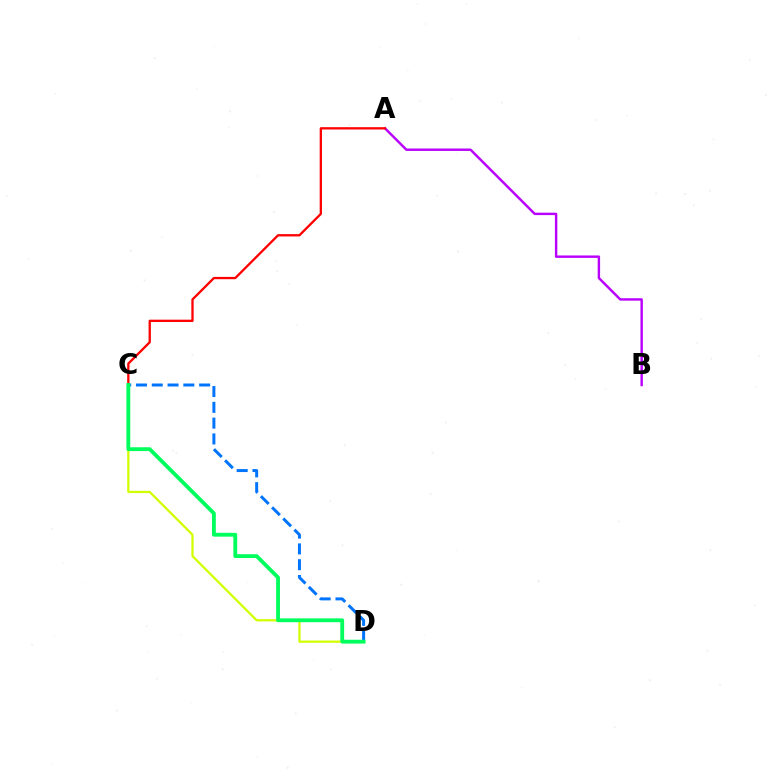{('A', 'B'): [{'color': '#b900ff', 'line_style': 'solid', 'thickness': 1.74}], ('C', 'D'): [{'color': '#d1ff00', 'line_style': 'solid', 'thickness': 1.63}, {'color': '#0074ff', 'line_style': 'dashed', 'thickness': 2.15}, {'color': '#00ff5c', 'line_style': 'solid', 'thickness': 2.76}], ('A', 'C'): [{'color': '#ff0000', 'line_style': 'solid', 'thickness': 1.66}]}